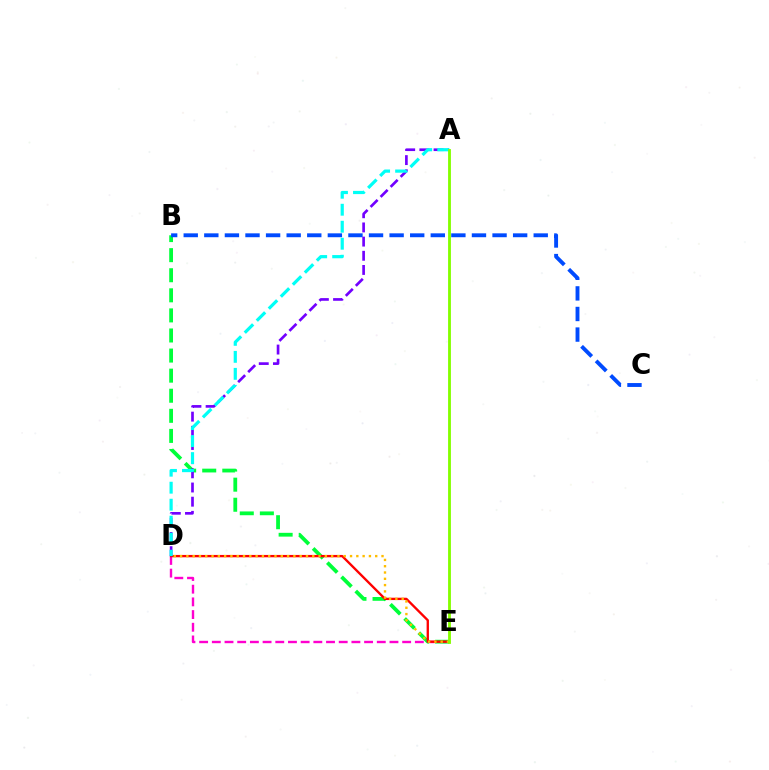{('D', 'E'): [{'color': '#ff00cf', 'line_style': 'dashed', 'thickness': 1.72}, {'color': '#ff0000', 'line_style': 'solid', 'thickness': 1.69}, {'color': '#ffbd00', 'line_style': 'dotted', 'thickness': 1.71}], ('B', 'E'): [{'color': '#00ff39', 'line_style': 'dashed', 'thickness': 2.73}], ('B', 'C'): [{'color': '#004bff', 'line_style': 'dashed', 'thickness': 2.8}], ('A', 'D'): [{'color': '#7200ff', 'line_style': 'dashed', 'thickness': 1.93}, {'color': '#00fff6', 'line_style': 'dashed', 'thickness': 2.31}], ('A', 'E'): [{'color': '#84ff00', 'line_style': 'solid', 'thickness': 2.05}]}